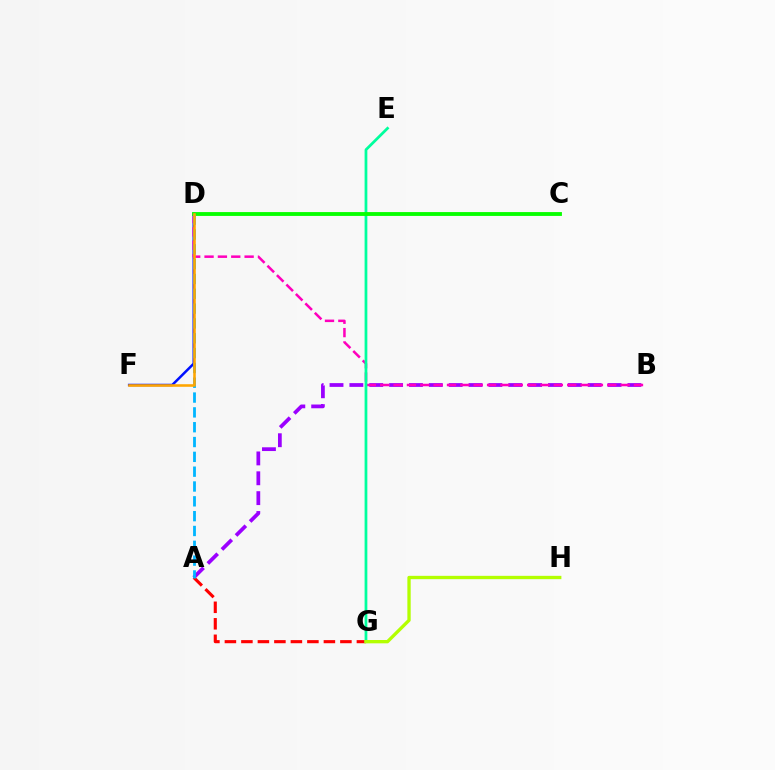{('A', 'B'): [{'color': '#9b00ff', 'line_style': 'dashed', 'thickness': 2.7}], ('D', 'F'): [{'color': '#0010ff', 'line_style': 'solid', 'thickness': 1.8}, {'color': '#ffa500', 'line_style': 'solid', 'thickness': 1.86}], ('B', 'D'): [{'color': '#ff00bd', 'line_style': 'dashed', 'thickness': 1.81}], ('A', 'G'): [{'color': '#ff0000', 'line_style': 'dashed', 'thickness': 2.24}], ('E', 'G'): [{'color': '#00ff9d', 'line_style': 'solid', 'thickness': 1.98}], ('C', 'D'): [{'color': '#08ff00', 'line_style': 'solid', 'thickness': 2.77}], ('A', 'D'): [{'color': '#00b5ff', 'line_style': 'dashed', 'thickness': 2.01}], ('G', 'H'): [{'color': '#b3ff00', 'line_style': 'solid', 'thickness': 2.39}]}